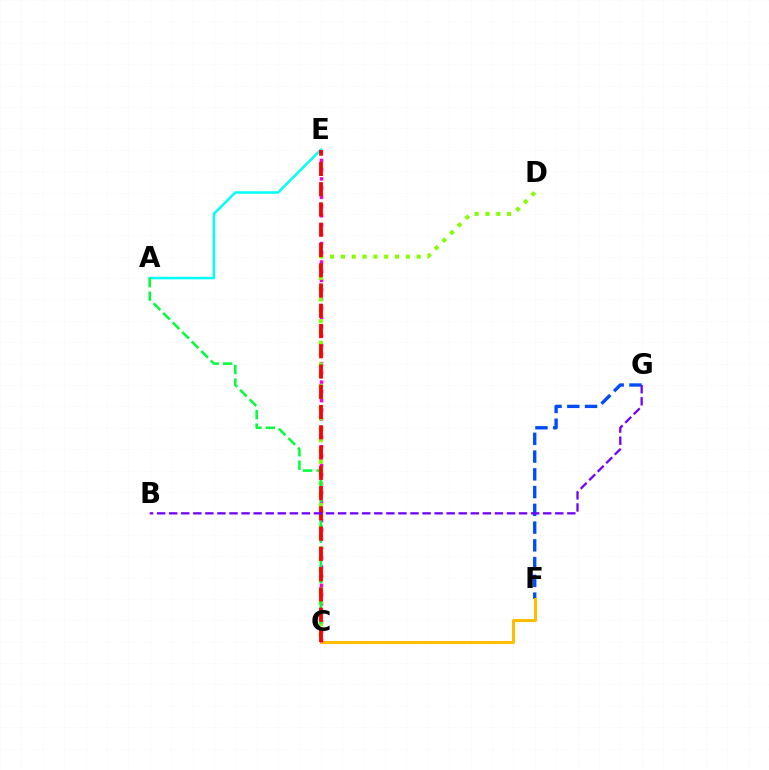{('F', 'G'): [{'color': '#004bff', 'line_style': 'dashed', 'thickness': 2.41}], ('C', 'F'): [{'color': '#ffbd00', 'line_style': 'solid', 'thickness': 2.17}], ('C', 'E'): [{'color': '#ff00cf', 'line_style': 'dotted', 'thickness': 2.51}, {'color': '#ff0000', 'line_style': 'dashed', 'thickness': 2.75}], ('A', 'E'): [{'color': '#00fff6', 'line_style': 'solid', 'thickness': 1.8}], ('C', 'D'): [{'color': '#84ff00', 'line_style': 'dotted', 'thickness': 2.94}], ('A', 'C'): [{'color': '#00ff39', 'line_style': 'dashed', 'thickness': 1.83}], ('B', 'G'): [{'color': '#7200ff', 'line_style': 'dashed', 'thickness': 1.64}]}